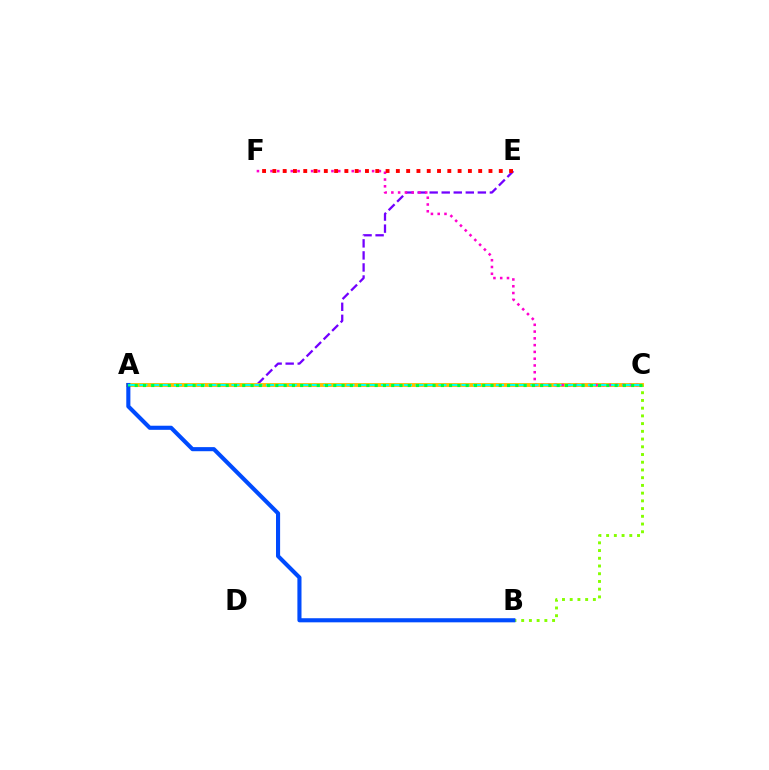{('A', 'E'): [{'color': '#7200ff', 'line_style': 'dashed', 'thickness': 1.64}], ('A', 'C'): [{'color': '#ffbd00', 'line_style': 'solid', 'thickness': 2.8}, {'color': '#00fff6', 'line_style': 'dashed', 'thickness': 1.56}, {'color': '#00ff39', 'line_style': 'dotted', 'thickness': 2.25}], ('B', 'C'): [{'color': '#84ff00', 'line_style': 'dotted', 'thickness': 2.1}], ('C', 'F'): [{'color': '#ff00cf', 'line_style': 'dotted', 'thickness': 1.84}], ('A', 'B'): [{'color': '#004bff', 'line_style': 'solid', 'thickness': 2.95}], ('E', 'F'): [{'color': '#ff0000', 'line_style': 'dotted', 'thickness': 2.8}]}